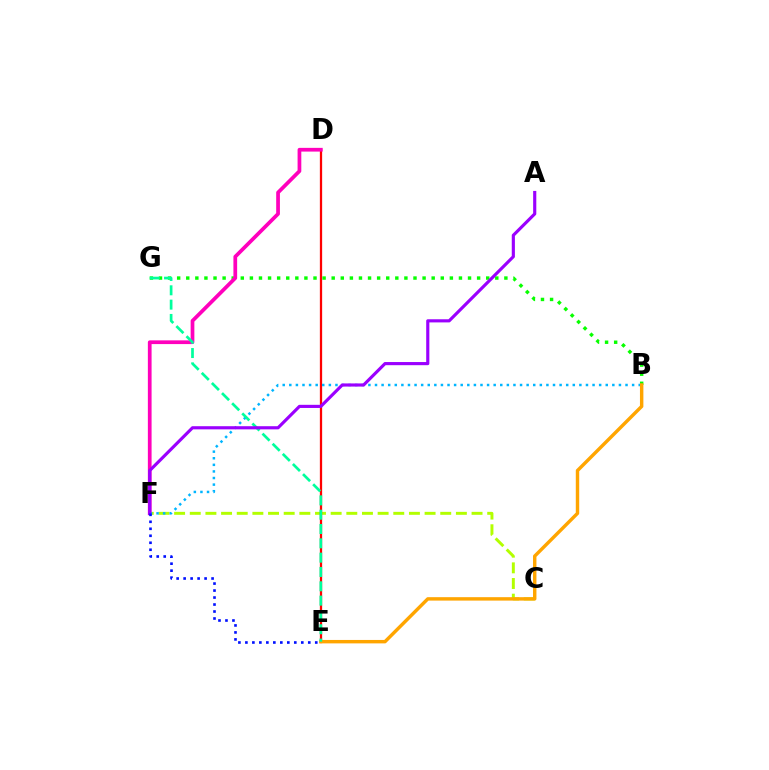{('C', 'F'): [{'color': '#b3ff00', 'line_style': 'dashed', 'thickness': 2.13}], ('D', 'E'): [{'color': '#ff0000', 'line_style': 'solid', 'thickness': 1.64}], ('B', 'G'): [{'color': '#08ff00', 'line_style': 'dotted', 'thickness': 2.47}], ('D', 'F'): [{'color': '#ff00bd', 'line_style': 'solid', 'thickness': 2.68}], ('B', 'F'): [{'color': '#00b5ff', 'line_style': 'dotted', 'thickness': 1.79}], ('B', 'E'): [{'color': '#ffa500', 'line_style': 'solid', 'thickness': 2.47}], ('E', 'G'): [{'color': '#00ff9d', 'line_style': 'dashed', 'thickness': 1.95}], ('A', 'F'): [{'color': '#9b00ff', 'line_style': 'solid', 'thickness': 2.27}], ('E', 'F'): [{'color': '#0010ff', 'line_style': 'dotted', 'thickness': 1.9}]}